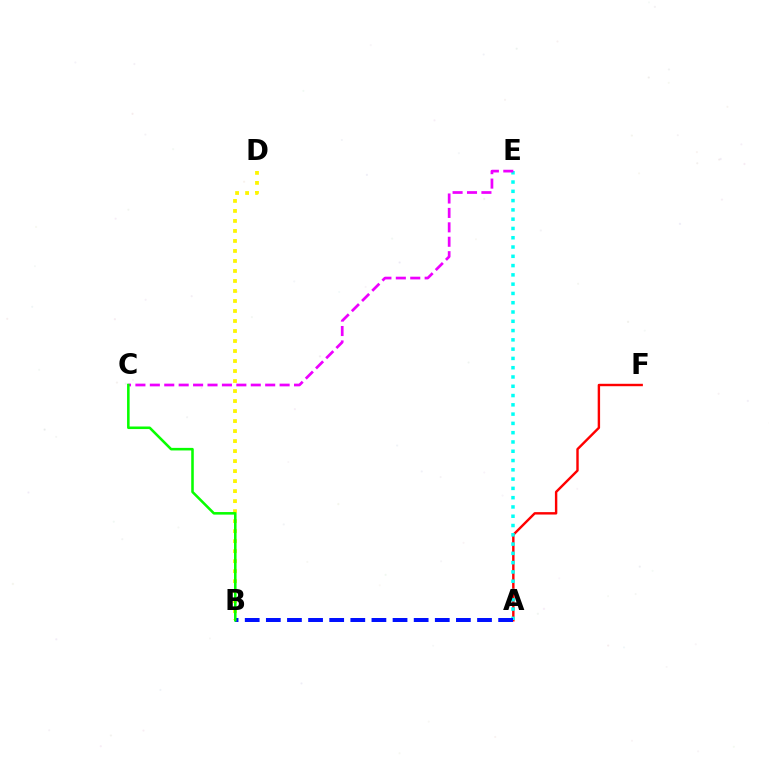{('B', 'D'): [{'color': '#fcf500', 'line_style': 'dotted', 'thickness': 2.72}], ('A', 'F'): [{'color': '#ff0000', 'line_style': 'solid', 'thickness': 1.74}], ('A', 'E'): [{'color': '#00fff6', 'line_style': 'dotted', 'thickness': 2.52}], ('A', 'B'): [{'color': '#0010ff', 'line_style': 'dashed', 'thickness': 2.87}], ('C', 'E'): [{'color': '#ee00ff', 'line_style': 'dashed', 'thickness': 1.96}], ('B', 'C'): [{'color': '#08ff00', 'line_style': 'solid', 'thickness': 1.85}]}